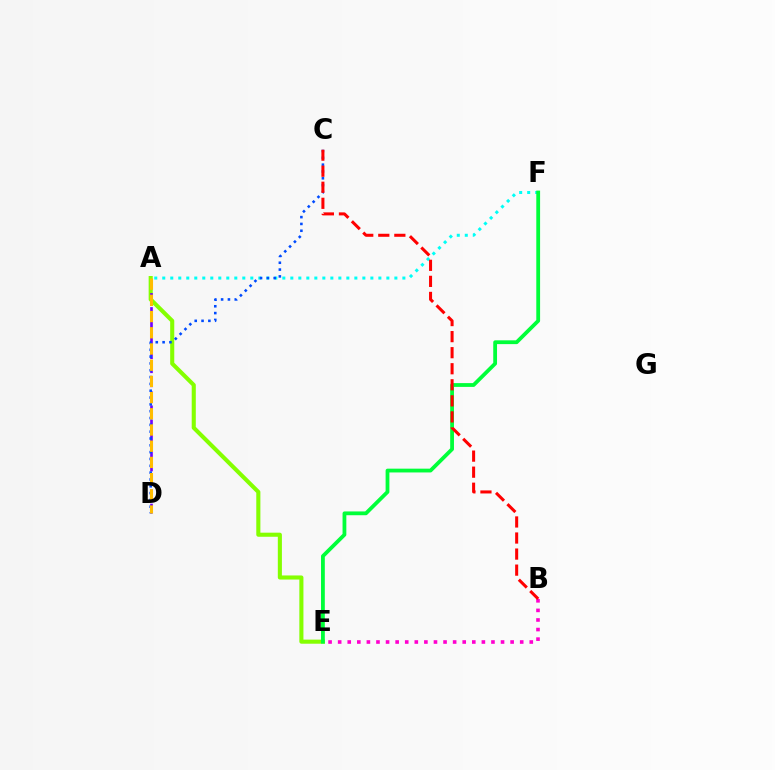{('A', 'F'): [{'color': '#00fff6', 'line_style': 'dotted', 'thickness': 2.17}], ('A', 'E'): [{'color': '#84ff00', 'line_style': 'solid', 'thickness': 2.94}], ('E', 'F'): [{'color': '#00ff39', 'line_style': 'solid', 'thickness': 2.73}], ('B', 'E'): [{'color': '#ff00cf', 'line_style': 'dotted', 'thickness': 2.6}], ('A', 'D'): [{'color': '#7200ff', 'line_style': 'dashed', 'thickness': 1.91}, {'color': '#ffbd00', 'line_style': 'dashed', 'thickness': 2.2}], ('C', 'D'): [{'color': '#004bff', 'line_style': 'dotted', 'thickness': 1.85}], ('B', 'C'): [{'color': '#ff0000', 'line_style': 'dashed', 'thickness': 2.18}]}